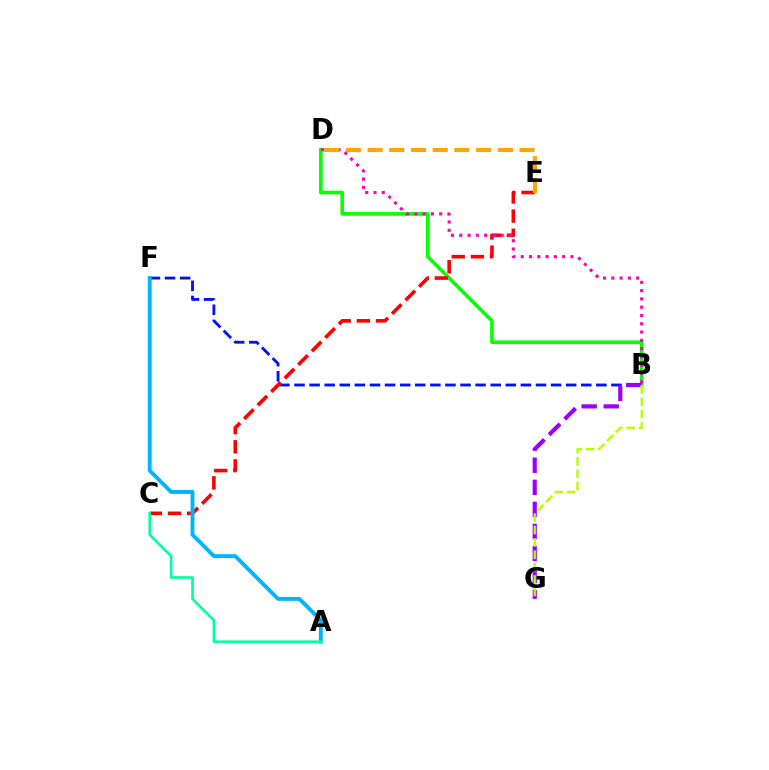{('B', 'F'): [{'color': '#0010ff', 'line_style': 'dashed', 'thickness': 2.05}], ('B', 'D'): [{'color': '#08ff00', 'line_style': 'solid', 'thickness': 2.61}, {'color': '#ff00bd', 'line_style': 'dotted', 'thickness': 2.25}], ('C', 'E'): [{'color': '#ff0000', 'line_style': 'dashed', 'thickness': 2.6}], ('B', 'G'): [{'color': '#9b00ff', 'line_style': 'dashed', 'thickness': 3.0}, {'color': '#b3ff00', 'line_style': 'dashed', 'thickness': 1.68}], ('A', 'F'): [{'color': '#00b5ff', 'line_style': 'solid', 'thickness': 2.79}], ('D', 'E'): [{'color': '#ffa500', 'line_style': 'dashed', 'thickness': 2.95}], ('A', 'C'): [{'color': '#00ff9d', 'line_style': 'solid', 'thickness': 1.87}]}